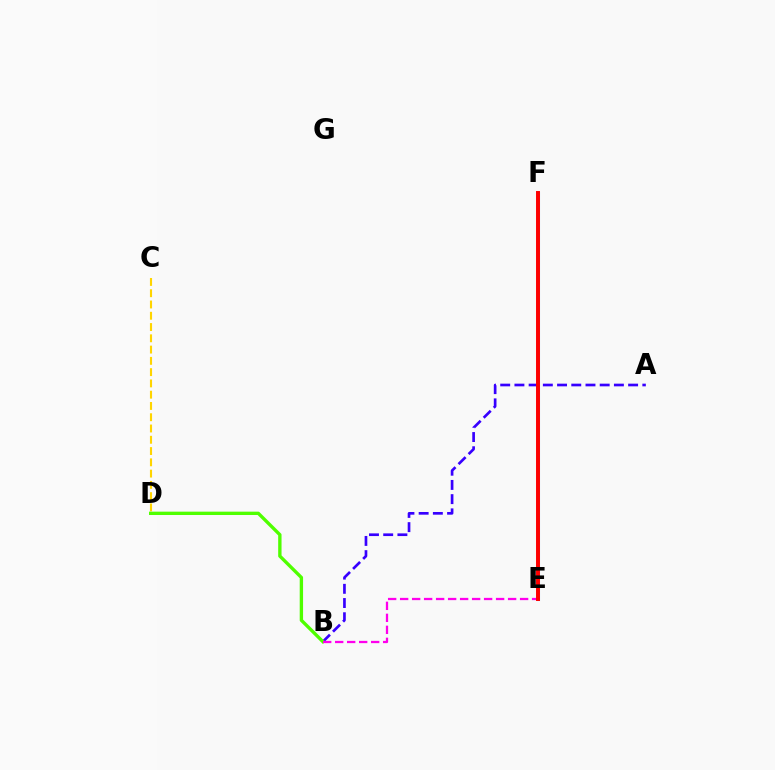{('E', 'F'): [{'color': '#009eff', 'line_style': 'solid', 'thickness': 2.19}, {'color': '#00ff86', 'line_style': 'solid', 'thickness': 1.68}, {'color': '#ff0000', 'line_style': 'solid', 'thickness': 2.84}], ('C', 'D'): [{'color': '#ffd500', 'line_style': 'dashed', 'thickness': 1.53}], ('A', 'B'): [{'color': '#3700ff', 'line_style': 'dashed', 'thickness': 1.93}], ('B', 'D'): [{'color': '#4fff00', 'line_style': 'solid', 'thickness': 2.42}], ('B', 'E'): [{'color': '#ff00ed', 'line_style': 'dashed', 'thickness': 1.63}]}